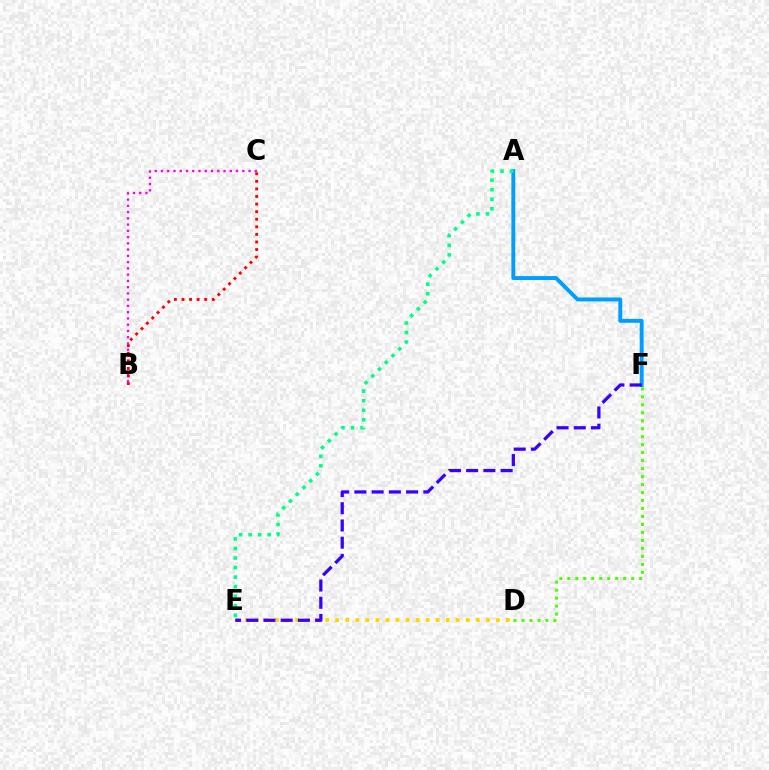{('D', 'F'): [{'color': '#4fff00', 'line_style': 'dotted', 'thickness': 2.17}], ('A', 'F'): [{'color': '#009eff', 'line_style': 'solid', 'thickness': 2.83}], ('B', 'C'): [{'color': '#ff00ed', 'line_style': 'dotted', 'thickness': 1.7}, {'color': '#ff0000', 'line_style': 'dotted', 'thickness': 2.06}], ('D', 'E'): [{'color': '#ffd500', 'line_style': 'dotted', 'thickness': 2.73}], ('E', 'F'): [{'color': '#3700ff', 'line_style': 'dashed', 'thickness': 2.34}], ('A', 'E'): [{'color': '#00ff86', 'line_style': 'dotted', 'thickness': 2.59}]}